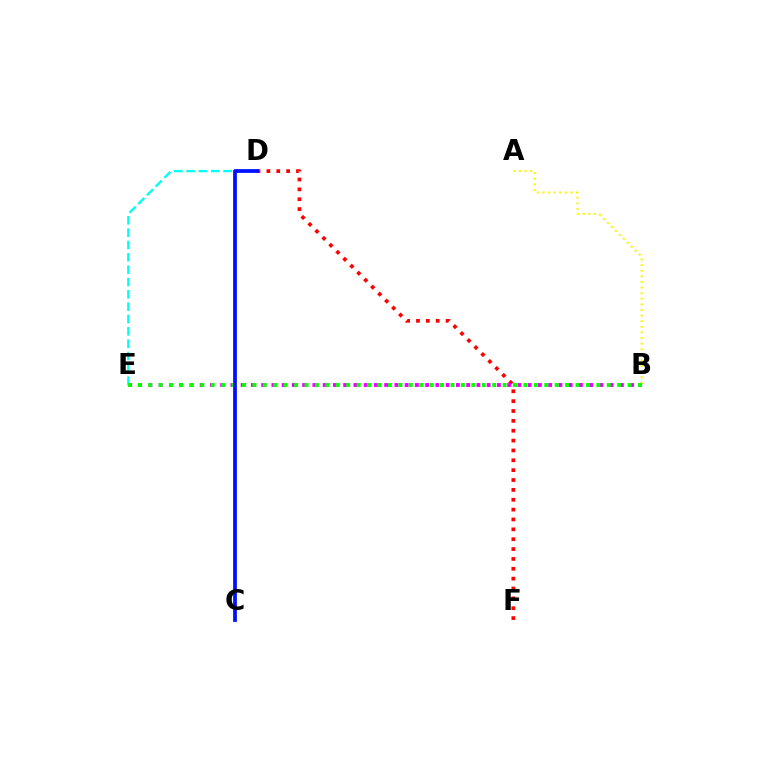{('D', 'F'): [{'color': '#ff0000', 'line_style': 'dotted', 'thickness': 2.68}], ('A', 'B'): [{'color': '#fcf500', 'line_style': 'dotted', 'thickness': 1.52}], ('B', 'E'): [{'color': '#ee00ff', 'line_style': 'dotted', 'thickness': 2.78}, {'color': '#08ff00', 'line_style': 'dotted', 'thickness': 2.83}], ('D', 'E'): [{'color': '#00fff6', 'line_style': 'dashed', 'thickness': 1.68}], ('C', 'D'): [{'color': '#0010ff', 'line_style': 'solid', 'thickness': 2.7}]}